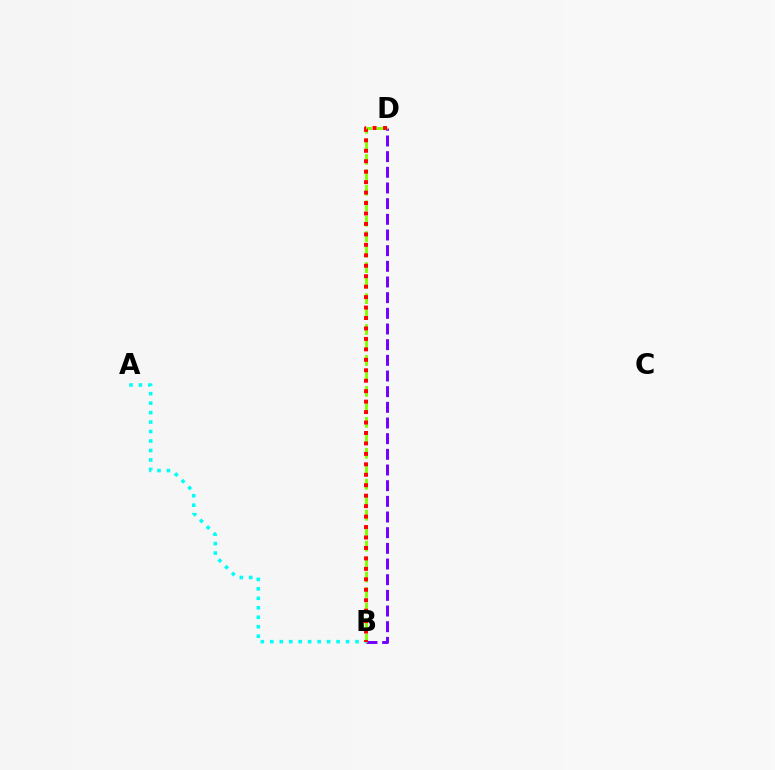{('B', 'D'): [{'color': '#7200ff', 'line_style': 'dashed', 'thickness': 2.13}, {'color': '#84ff00', 'line_style': 'dashed', 'thickness': 2.1}, {'color': '#ff0000', 'line_style': 'dotted', 'thickness': 2.84}], ('A', 'B'): [{'color': '#00fff6', 'line_style': 'dotted', 'thickness': 2.57}]}